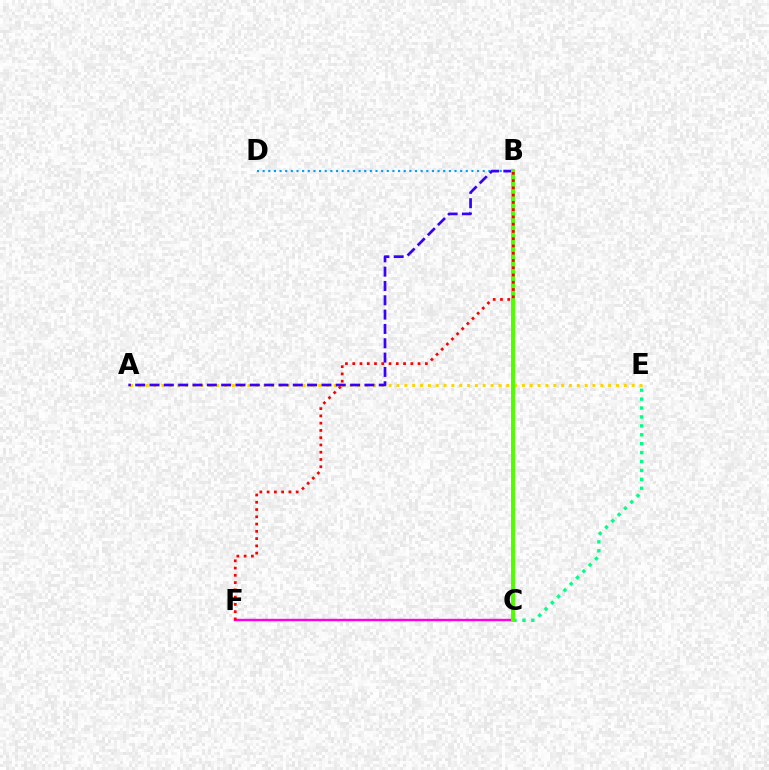{('B', 'D'): [{'color': '#009eff', 'line_style': 'dotted', 'thickness': 1.53}], ('A', 'E'): [{'color': '#ffd500', 'line_style': 'dotted', 'thickness': 2.13}], ('A', 'B'): [{'color': '#3700ff', 'line_style': 'dashed', 'thickness': 1.95}], ('C', 'E'): [{'color': '#00ff86', 'line_style': 'dotted', 'thickness': 2.42}], ('C', 'F'): [{'color': '#ff00ed', 'line_style': 'solid', 'thickness': 1.74}], ('B', 'C'): [{'color': '#4fff00', 'line_style': 'solid', 'thickness': 2.84}], ('B', 'F'): [{'color': '#ff0000', 'line_style': 'dotted', 'thickness': 1.97}]}